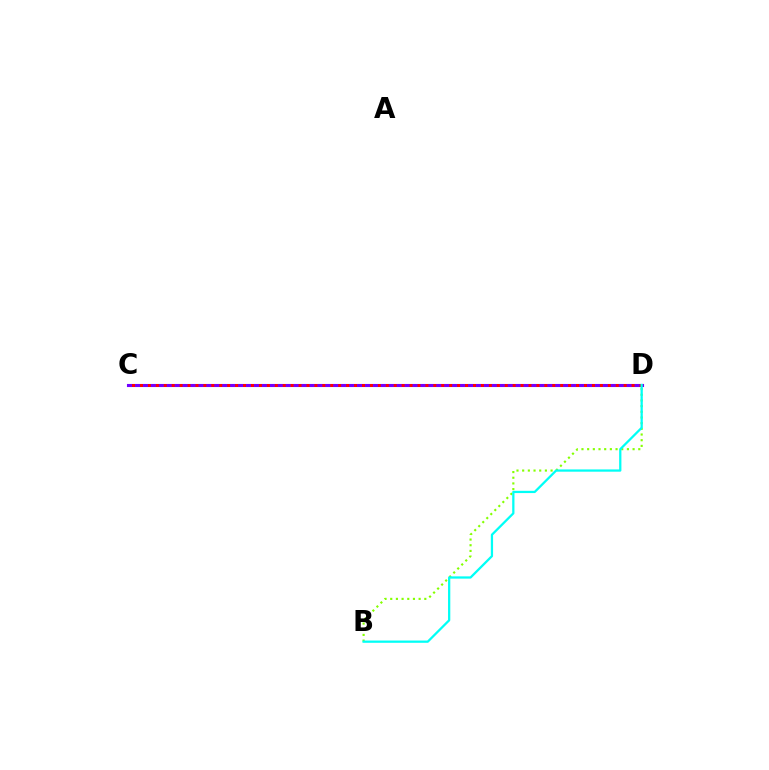{('C', 'D'): [{'color': '#7200ff', 'line_style': 'solid', 'thickness': 2.23}, {'color': '#ff0000', 'line_style': 'dotted', 'thickness': 2.15}], ('B', 'D'): [{'color': '#84ff00', 'line_style': 'dotted', 'thickness': 1.54}, {'color': '#00fff6', 'line_style': 'solid', 'thickness': 1.63}]}